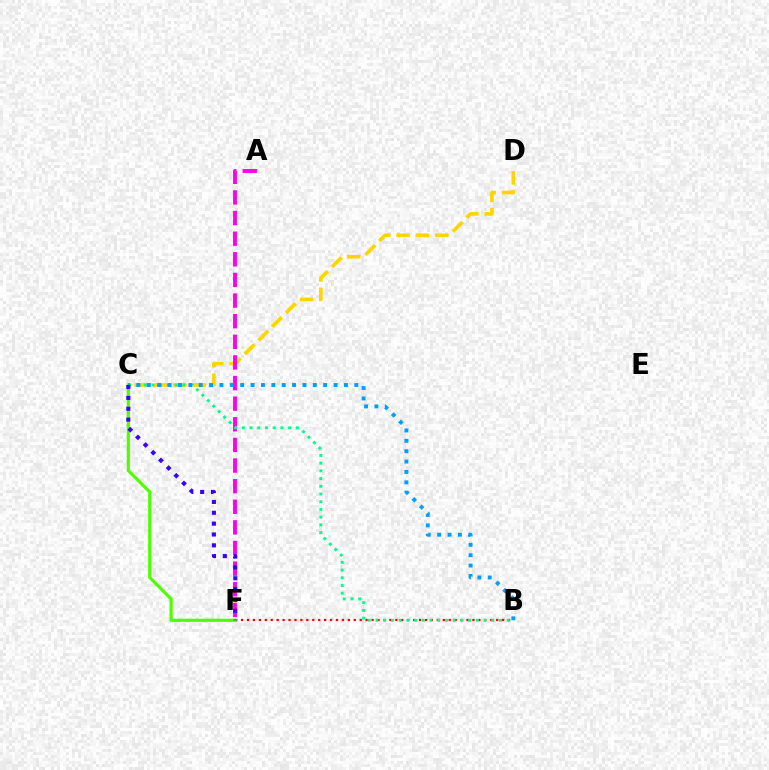{('C', 'D'): [{'color': '#ffd500', 'line_style': 'dashed', 'thickness': 2.63}], ('B', 'F'): [{'color': '#ff0000', 'line_style': 'dotted', 'thickness': 1.61}], ('A', 'F'): [{'color': '#ff00ed', 'line_style': 'dashed', 'thickness': 2.8}], ('B', 'C'): [{'color': '#00ff86', 'line_style': 'dotted', 'thickness': 2.1}, {'color': '#009eff', 'line_style': 'dotted', 'thickness': 2.82}], ('C', 'F'): [{'color': '#4fff00', 'line_style': 'solid', 'thickness': 2.27}, {'color': '#3700ff', 'line_style': 'dotted', 'thickness': 2.95}]}